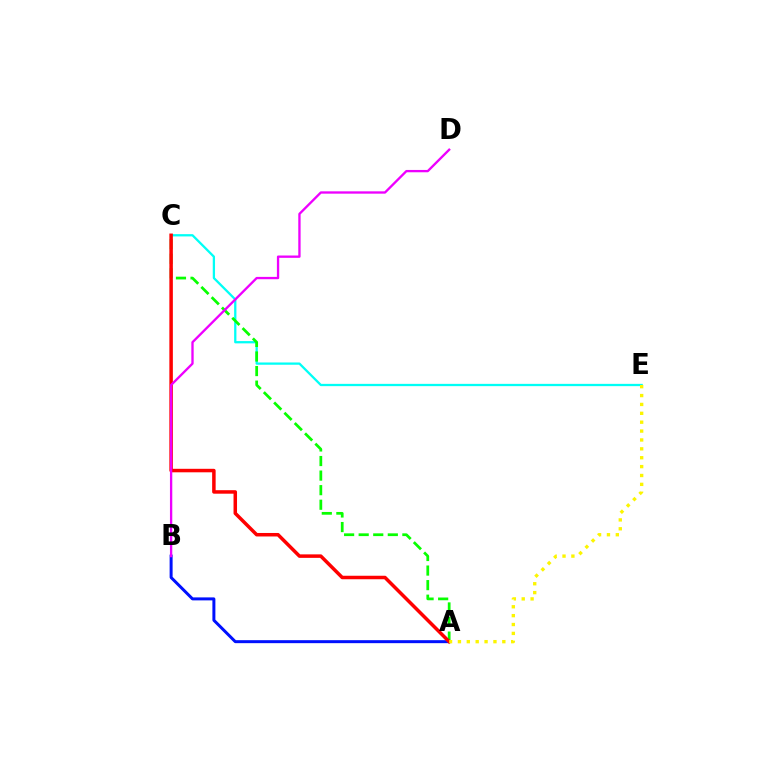{('C', 'E'): [{'color': '#00fff6', 'line_style': 'solid', 'thickness': 1.64}], ('A', 'C'): [{'color': '#08ff00', 'line_style': 'dashed', 'thickness': 1.98}, {'color': '#ff0000', 'line_style': 'solid', 'thickness': 2.52}], ('A', 'B'): [{'color': '#0010ff', 'line_style': 'solid', 'thickness': 2.15}], ('B', 'D'): [{'color': '#ee00ff', 'line_style': 'solid', 'thickness': 1.68}], ('A', 'E'): [{'color': '#fcf500', 'line_style': 'dotted', 'thickness': 2.41}]}